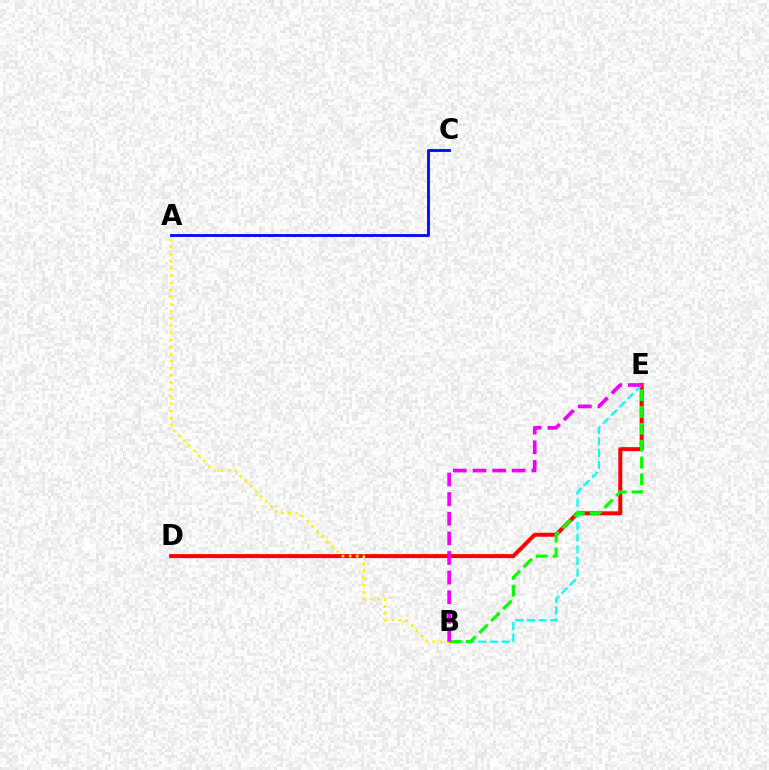{('D', 'E'): [{'color': '#ff0000', 'line_style': 'solid', 'thickness': 2.87}], ('B', 'E'): [{'color': '#00fff6', 'line_style': 'dashed', 'thickness': 1.59}, {'color': '#08ff00', 'line_style': 'dashed', 'thickness': 2.29}, {'color': '#ee00ff', 'line_style': 'dashed', 'thickness': 2.67}], ('A', 'B'): [{'color': '#fcf500', 'line_style': 'dotted', 'thickness': 1.93}], ('A', 'C'): [{'color': '#0010ff', 'line_style': 'solid', 'thickness': 2.07}]}